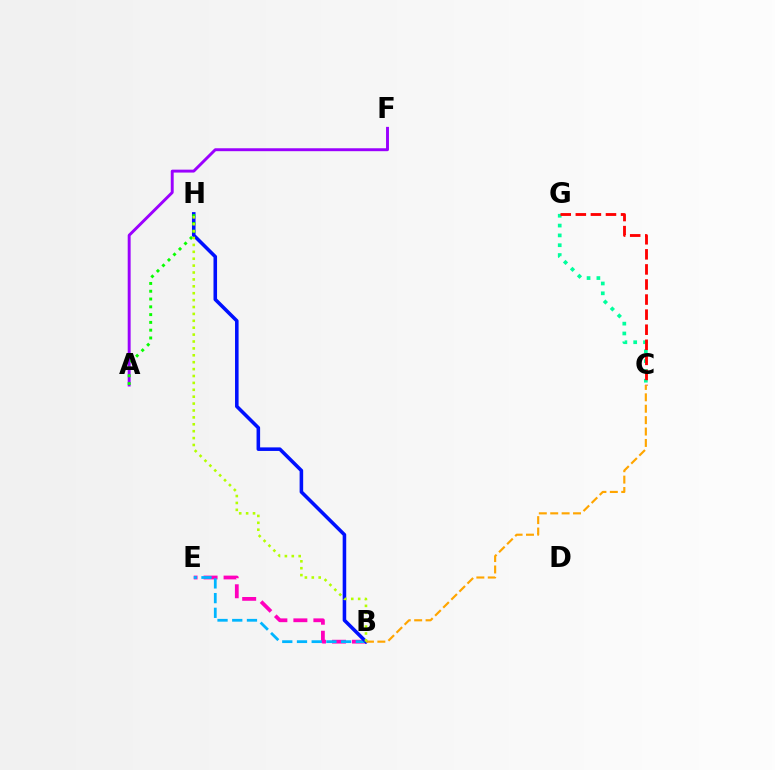{('B', 'E'): [{'color': '#ff00bd', 'line_style': 'dashed', 'thickness': 2.72}, {'color': '#00b5ff', 'line_style': 'dashed', 'thickness': 2.0}], ('C', 'G'): [{'color': '#00ff9d', 'line_style': 'dotted', 'thickness': 2.67}, {'color': '#ff0000', 'line_style': 'dashed', 'thickness': 2.05}], ('A', 'F'): [{'color': '#9b00ff', 'line_style': 'solid', 'thickness': 2.1}], ('B', 'H'): [{'color': '#0010ff', 'line_style': 'solid', 'thickness': 2.56}, {'color': '#b3ff00', 'line_style': 'dotted', 'thickness': 1.87}], ('B', 'C'): [{'color': '#ffa500', 'line_style': 'dashed', 'thickness': 1.55}], ('A', 'H'): [{'color': '#08ff00', 'line_style': 'dotted', 'thickness': 2.12}]}